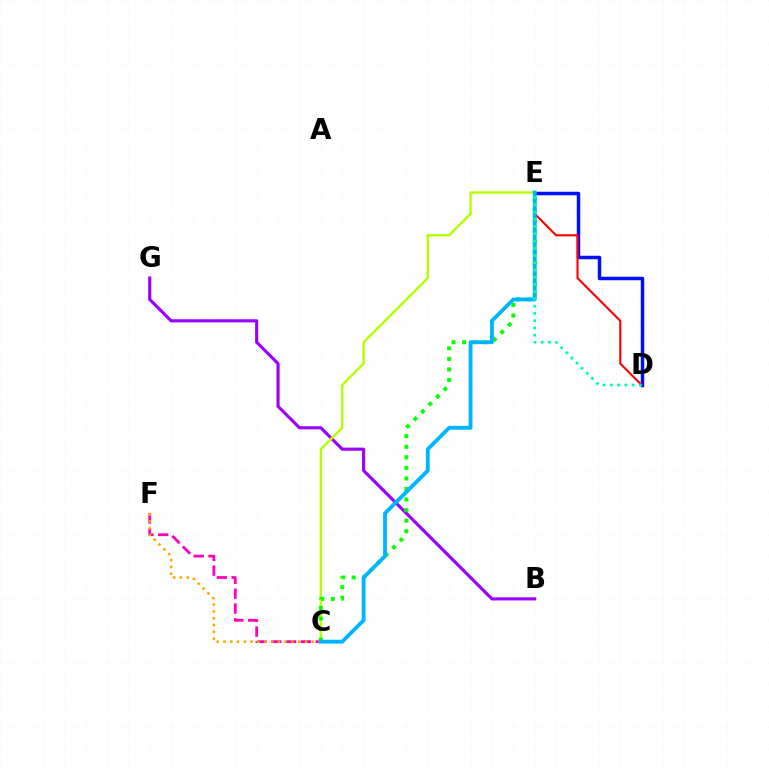{('D', 'E'): [{'color': '#0010ff', 'line_style': 'solid', 'thickness': 2.51}, {'color': '#ff0000', 'line_style': 'solid', 'thickness': 1.52}, {'color': '#00ff9d', 'line_style': 'dotted', 'thickness': 1.97}], ('C', 'F'): [{'color': '#ff00bd', 'line_style': 'dashed', 'thickness': 2.01}, {'color': '#ffa500', 'line_style': 'dotted', 'thickness': 1.85}], ('B', 'G'): [{'color': '#9b00ff', 'line_style': 'solid', 'thickness': 2.25}], ('C', 'E'): [{'color': '#b3ff00', 'line_style': 'solid', 'thickness': 1.7}, {'color': '#08ff00', 'line_style': 'dotted', 'thickness': 2.87}, {'color': '#00b5ff', 'line_style': 'solid', 'thickness': 2.76}]}